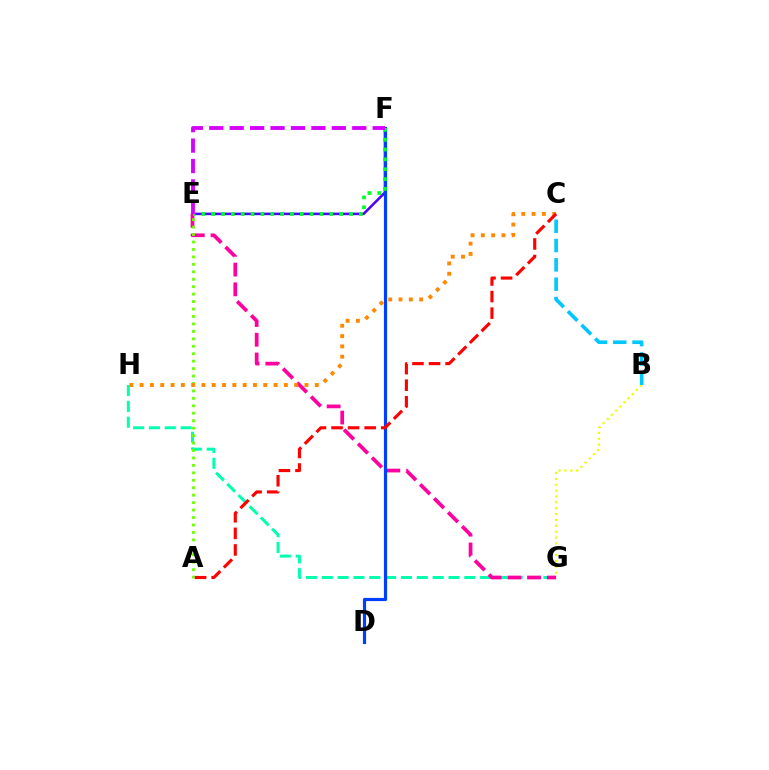{('E', 'F'): [{'color': '#4f00ff', 'line_style': 'solid', 'thickness': 1.85}, {'color': '#00ff27', 'line_style': 'dotted', 'thickness': 2.67}, {'color': '#d600ff', 'line_style': 'dashed', 'thickness': 2.78}], ('G', 'H'): [{'color': '#00ffaf', 'line_style': 'dashed', 'thickness': 2.15}], ('E', 'G'): [{'color': '#ff00a0', 'line_style': 'dashed', 'thickness': 2.68}], ('B', 'G'): [{'color': '#eeff00', 'line_style': 'dotted', 'thickness': 1.59}], ('D', 'F'): [{'color': '#003fff', 'line_style': 'solid', 'thickness': 2.29}], ('A', 'E'): [{'color': '#66ff00', 'line_style': 'dotted', 'thickness': 2.02}], ('B', 'C'): [{'color': '#00c7ff', 'line_style': 'dashed', 'thickness': 2.62}], ('C', 'H'): [{'color': '#ff8800', 'line_style': 'dotted', 'thickness': 2.8}], ('A', 'C'): [{'color': '#ff0000', 'line_style': 'dashed', 'thickness': 2.25}]}